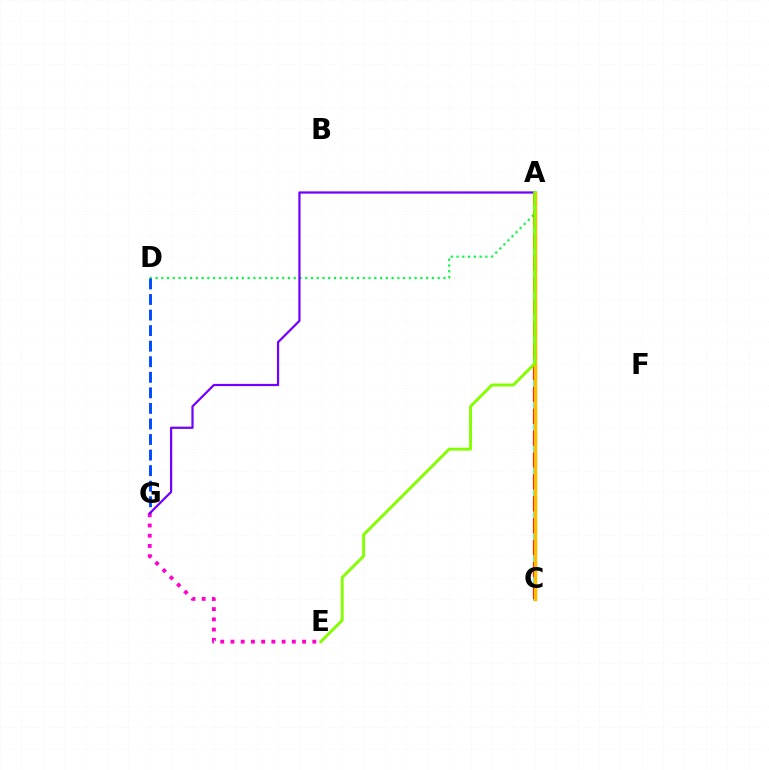{('E', 'G'): [{'color': '#ff00cf', 'line_style': 'dotted', 'thickness': 2.78}], ('A', 'D'): [{'color': '#00ff39', 'line_style': 'dotted', 'thickness': 1.56}], ('D', 'G'): [{'color': '#004bff', 'line_style': 'dashed', 'thickness': 2.11}], ('A', 'C'): [{'color': '#00fff6', 'line_style': 'solid', 'thickness': 2.65}, {'color': '#ff0000', 'line_style': 'dashed', 'thickness': 2.97}, {'color': '#ffbd00', 'line_style': 'solid', 'thickness': 2.48}], ('A', 'G'): [{'color': '#7200ff', 'line_style': 'solid', 'thickness': 1.6}], ('A', 'E'): [{'color': '#84ff00', 'line_style': 'solid', 'thickness': 2.09}]}